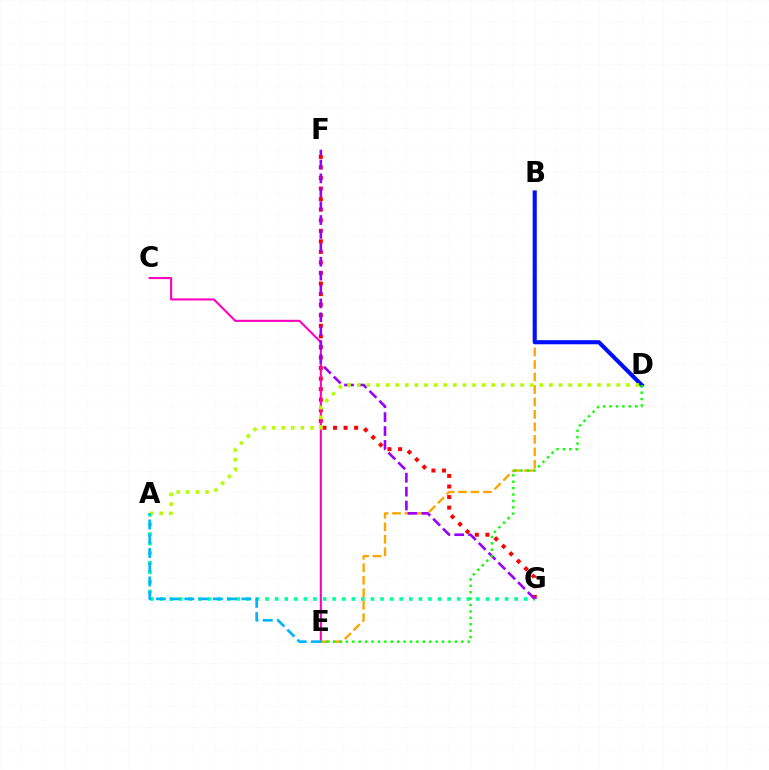{('A', 'G'): [{'color': '#00ff9d', 'line_style': 'dotted', 'thickness': 2.6}], ('F', 'G'): [{'color': '#ff0000', 'line_style': 'dotted', 'thickness': 2.87}, {'color': '#9b00ff', 'line_style': 'dashed', 'thickness': 1.89}], ('B', 'E'): [{'color': '#ffa500', 'line_style': 'dashed', 'thickness': 1.69}], ('B', 'D'): [{'color': '#0010ff', 'line_style': 'solid', 'thickness': 2.95}], ('C', 'E'): [{'color': '#ff00bd', 'line_style': 'solid', 'thickness': 1.51}], ('D', 'E'): [{'color': '#08ff00', 'line_style': 'dotted', 'thickness': 1.74}], ('A', 'D'): [{'color': '#b3ff00', 'line_style': 'dotted', 'thickness': 2.61}], ('A', 'E'): [{'color': '#00b5ff', 'line_style': 'dashed', 'thickness': 1.94}]}